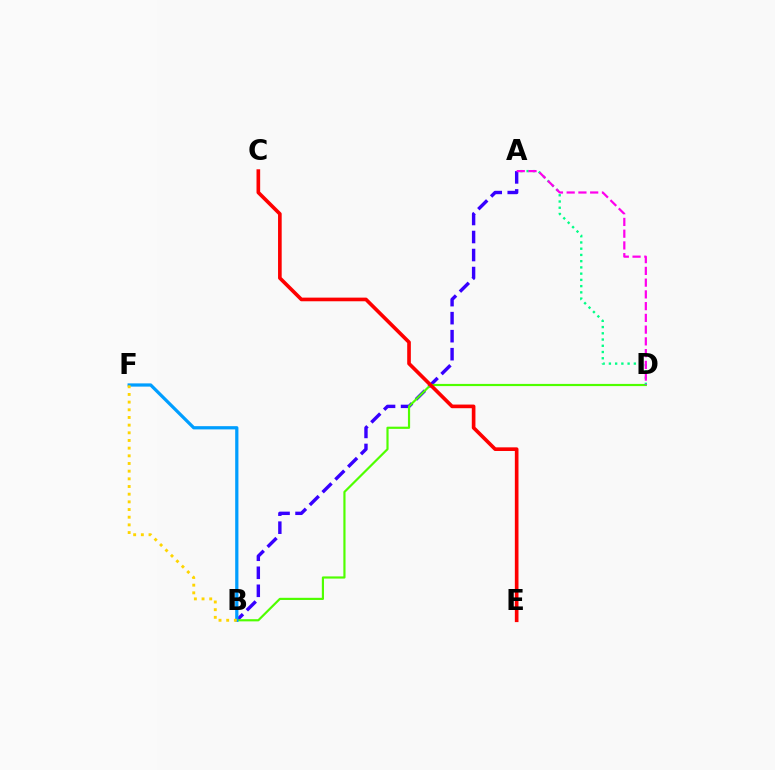{('A', 'B'): [{'color': '#3700ff', 'line_style': 'dashed', 'thickness': 2.45}], ('B', 'D'): [{'color': '#4fff00', 'line_style': 'solid', 'thickness': 1.57}], ('A', 'D'): [{'color': '#00ff86', 'line_style': 'dotted', 'thickness': 1.69}, {'color': '#ff00ed', 'line_style': 'dashed', 'thickness': 1.6}], ('B', 'F'): [{'color': '#009eff', 'line_style': 'solid', 'thickness': 2.33}, {'color': '#ffd500', 'line_style': 'dotted', 'thickness': 2.08}], ('C', 'E'): [{'color': '#ff0000', 'line_style': 'solid', 'thickness': 2.63}]}